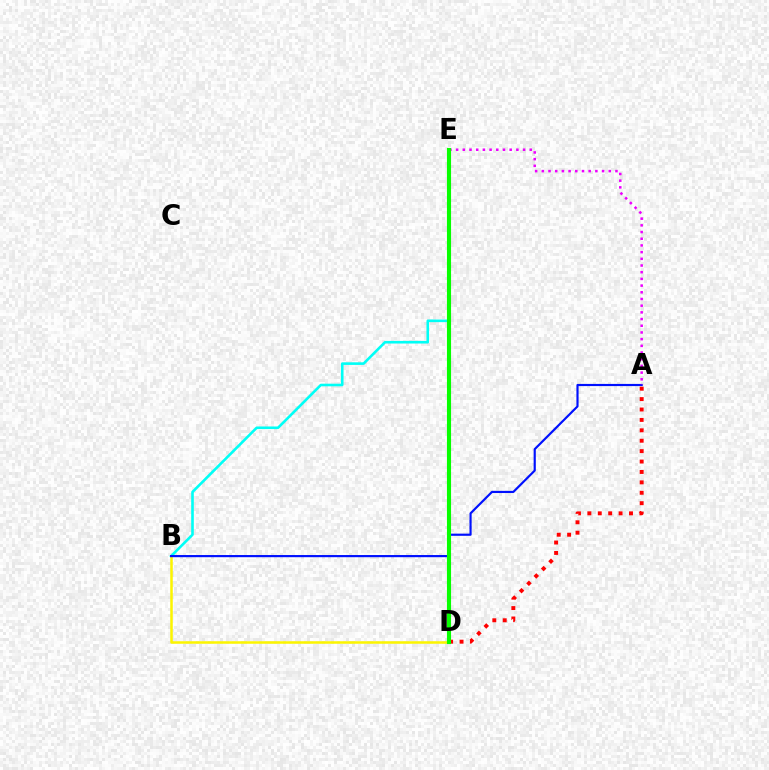{('B', 'E'): [{'color': '#00fff6', 'line_style': 'solid', 'thickness': 1.88}], ('B', 'D'): [{'color': '#fcf500', 'line_style': 'solid', 'thickness': 1.82}], ('A', 'B'): [{'color': '#0010ff', 'line_style': 'solid', 'thickness': 1.56}], ('A', 'D'): [{'color': '#ff0000', 'line_style': 'dotted', 'thickness': 2.83}], ('A', 'E'): [{'color': '#ee00ff', 'line_style': 'dotted', 'thickness': 1.82}], ('D', 'E'): [{'color': '#08ff00', 'line_style': 'solid', 'thickness': 2.96}]}